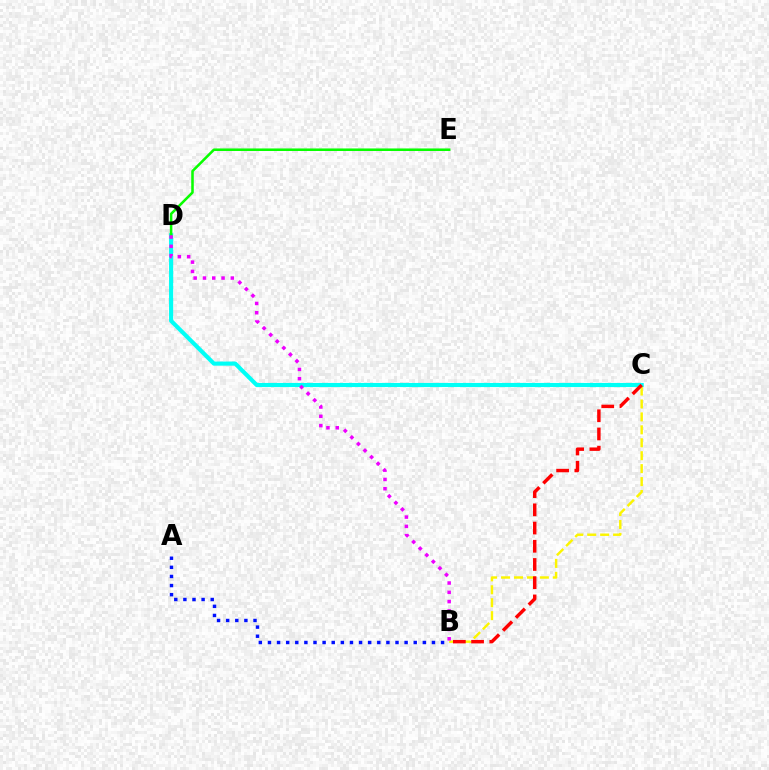{('C', 'D'): [{'color': '#00fff6', 'line_style': 'solid', 'thickness': 2.97}], ('D', 'E'): [{'color': '#08ff00', 'line_style': 'solid', 'thickness': 1.83}], ('B', 'C'): [{'color': '#fcf500', 'line_style': 'dashed', 'thickness': 1.76}, {'color': '#ff0000', 'line_style': 'dashed', 'thickness': 2.47}], ('B', 'D'): [{'color': '#ee00ff', 'line_style': 'dotted', 'thickness': 2.53}], ('A', 'B'): [{'color': '#0010ff', 'line_style': 'dotted', 'thickness': 2.48}]}